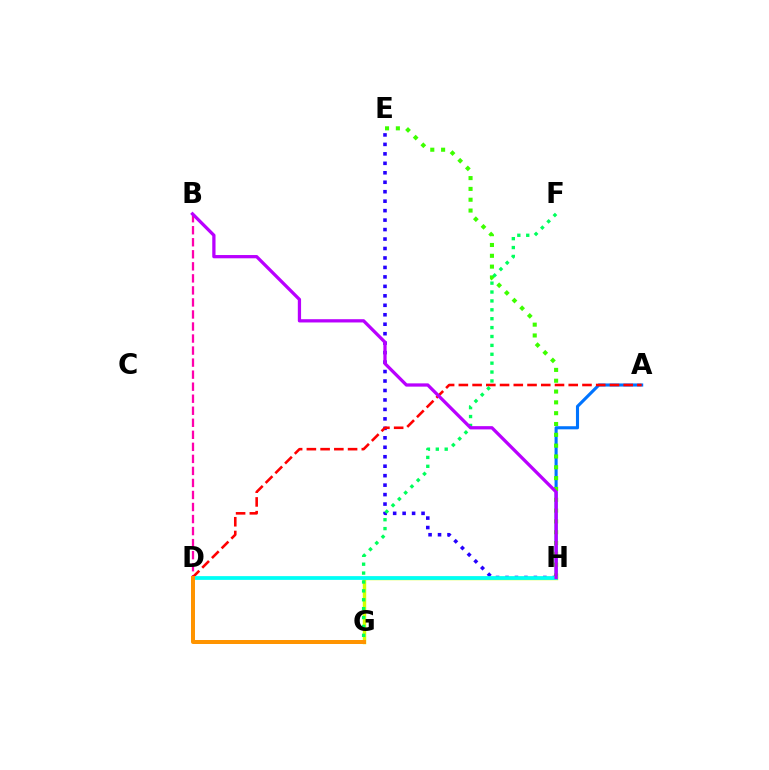{('B', 'D'): [{'color': '#ff00ac', 'line_style': 'dashed', 'thickness': 1.63}], ('A', 'H'): [{'color': '#0074ff', 'line_style': 'solid', 'thickness': 2.23}], ('E', 'H'): [{'color': '#3dff00', 'line_style': 'dotted', 'thickness': 2.94}, {'color': '#2500ff', 'line_style': 'dotted', 'thickness': 2.57}], ('A', 'D'): [{'color': '#ff0000', 'line_style': 'dashed', 'thickness': 1.87}], ('G', 'H'): [{'color': '#d1ff00', 'line_style': 'solid', 'thickness': 2.48}], ('D', 'H'): [{'color': '#00fff6', 'line_style': 'solid', 'thickness': 2.7}], ('F', 'G'): [{'color': '#00ff5c', 'line_style': 'dotted', 'thickness': 2.42}], ('B', 'H'): [{'color': '#b900ff', 'line_style': 'solid', 'thickness': 2.35}], ('D', 'G'): [{'color': '#ff9400', 'line_style': 'solid', 'thickness': 2.88}]}